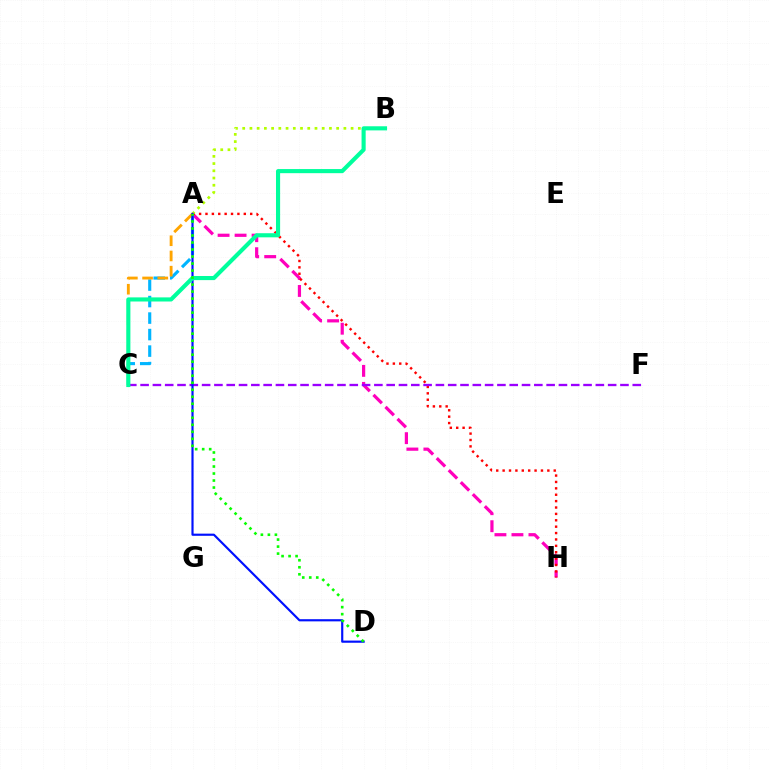{('A', 'H'): [{'color': '#ff00bd', 'line_style': 'dashed', 'thickness': 2.31}, {'color': '#ff0000', 'line_style': 'dotted', 'thickness': 1.74}], ('A', 'C'): [{'color': '#00b5ff', 'line_style': 'dashed', 'thickness': 2.24}, {'color': '#ffa500', 'line_style': 'dashed', 'thickness': 2.07}], ('C', 'F'): [{'color': '#9b00ff', 'line_style': 'dashed', 'thickness': 1.67}], ('A', 'B'): [{'color': '#b3ff00', 'line_style': 'dotted', 'thickness': 1.96}], ('A', 'D'): [{'color': '#0010ff', 'line_style': 'solid', 'thickness': 1.56}, {'color': '#08ff00', 'line_style': 'dotted', 'thickness': 1.9}], ('B', 'C'): [{'color': '#00ff9d', 'line_style': 'solid', 'thickness': 2.96}]}